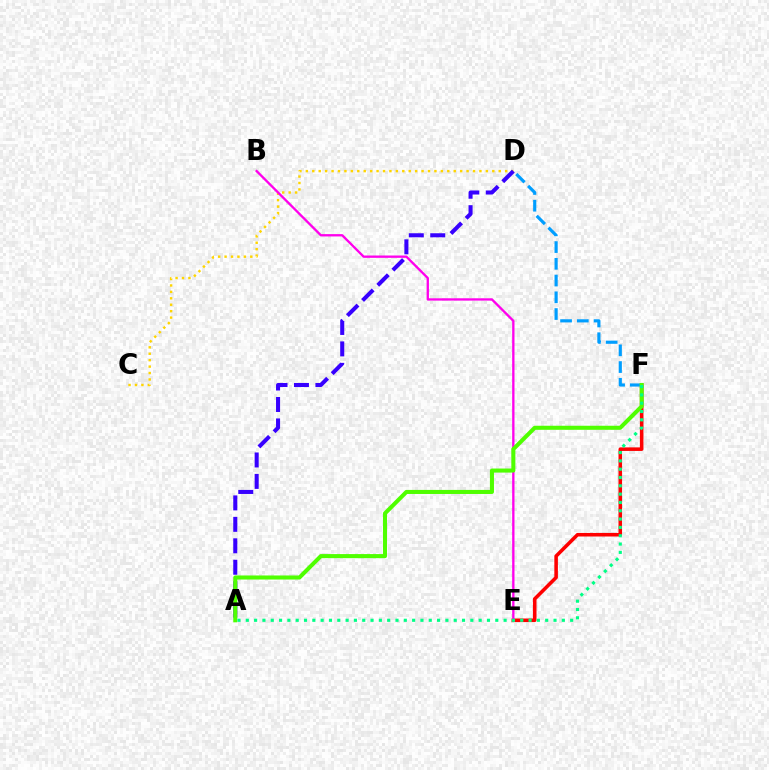{('E', 'F'): [{'color': '#ff0000', 'line_style': 'solid', 'thickness': 2.56}], ('C', 'D'): [{'color': '#ffd500', 'line_style': 'dotted', 'thickness': 1.75}], ('D', 'F'): [{'color': '#009eff', 'line_style': 'dashed', 'thickness': 2.27}], ('A', 'D'): [{'color': '#3700ff', 'line_style': 'dashed', 'thickness': 2.91}], ('B', 'E'): [{'color': '#ff00ed', 'line_style': 'solid', 'thickness': 1.68}], ('A', 'F'): [{'color': '#4fff00', 'line_style': 'solid', 'thickness': 2.92}, {'color': '#00ff86', 'line_style': 'dotted', 'thickness': 2.26}]}